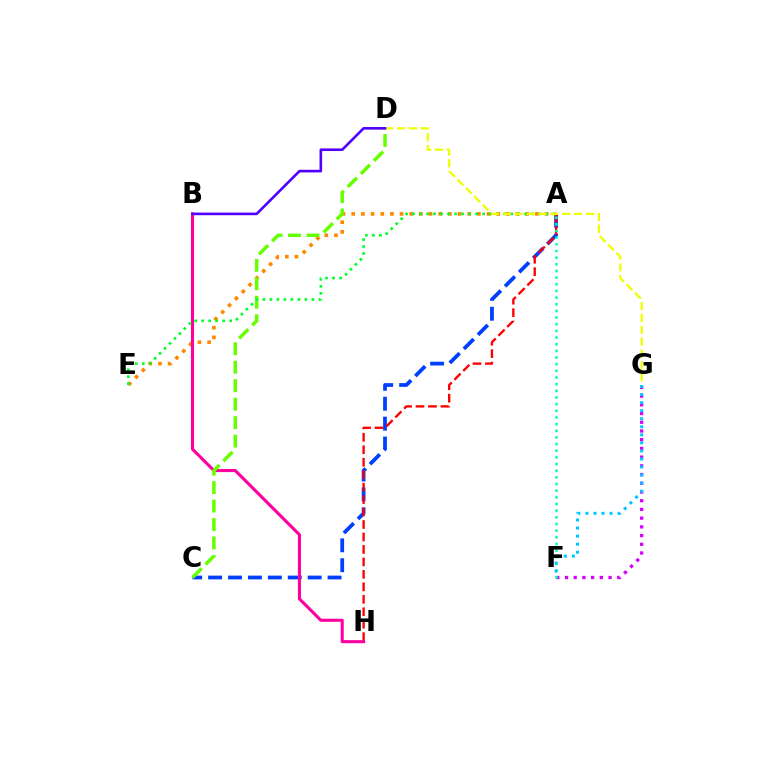{('A', 'C'): [{'color': '#003fff', 'line_style': 'dashed', 'thickness': 2.71}], ('F', 'G'): [{'color': '#d600ff', 'line_style': 'dotted', 'thickness': 2.37}, {'color': '#00c7ff', 'line_style': 'dotted', 'thickness': 2.19}], ('A', 'E'): [{'color': '#ff8800', 'line_style': 'dotted', 'thickness': 2.63}, {'color': '#00ff27', 'line_style': 'dotted', 'thickness': 1.9}], ('A', 'H'): [{'color': '#ff0000', 'line_style': 'dashed', 'thickness': 1.69}], ('B', 'H'): [{'color': '#ff00a0', 'line_style': 'solid', 'thickness': 2.21}], ('C', 'D'): [{'color': '#66ff00', 'line_style': 'dashed', 'thickness': 2.51}], ('A', 'F'): [{'color': '#00ffaf', 'line_style': 'dotted', 'thickness': 1.81}], ('D', 'G'): [{'color': '#eeff00', 'line_style': 'dashed', 'thickness': 1.61}], ('B', 'D'): [{'color': '#4f00ff', 'line_style': 'solid', 'thickness': 1.89}]}